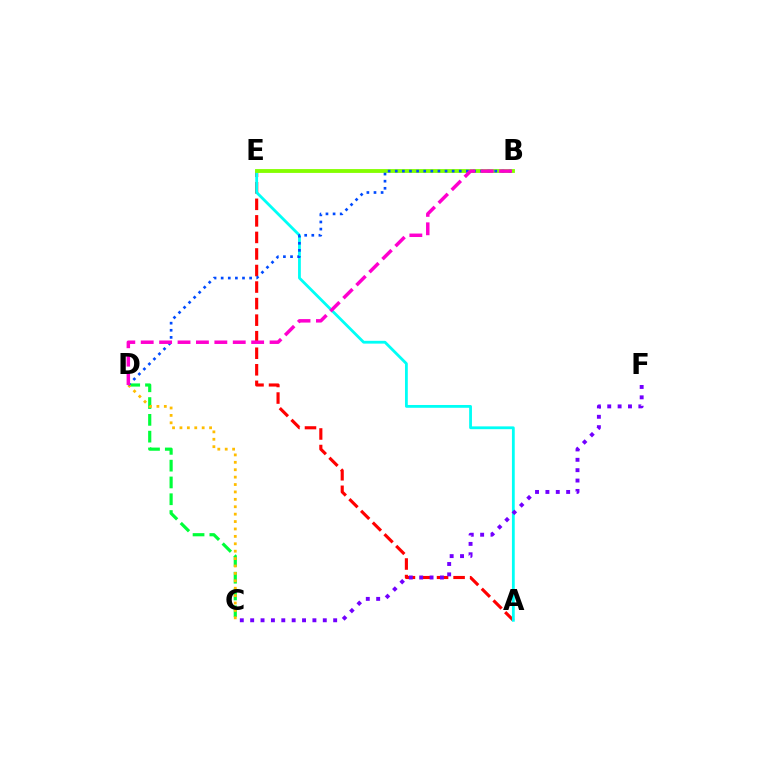{('A', 'E'): [{'color': '#ff0000', 'line_style': 'dashed', 'thickness': 2.25}, {'color': '#00fff6', 'line_style': 'solid', 'thickness': 2.02}], ('C', 'D'): [{'color': '#00ff39', 'line_style': 'dashed', 'thickness': 2.28}, {'color': '#ffbd00', 'line_style': 'dotted', 'thickness': 2.01}], ('B', 'E'): [{'color': '#84ff00', 'line_style': 'solid', 'thickness': 2.76}], ('B', 'D'): [{'color': '#004bff', 'line_style': 'dotted', 'thickness': 1.93}, {'color': '#ff00cf', 'line_style': 'dashed', 'thickness': 2.5}], ('C', 'F'): [{'color': '#7200ff', 'line_style': 'dotted', 'thickness': 2.82}]}